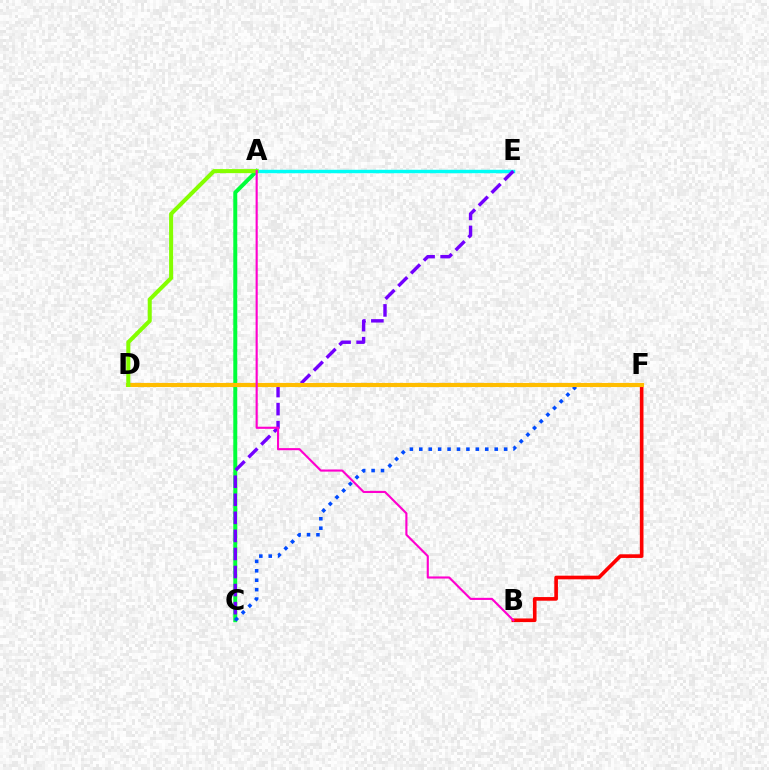{('B', 'F'): [{'color': '#ff0000', 'line_style': 'solid', 'thickness': 2.62}], ('A', 'C'): [{'color': '#00ff39', 'line_style': 'solid', 'thickness': 2.86}], ('A', 'E'): [{'color': '#00fff6', 'line_style': 'solid', 'thickness': 2.48}], ('C', 'E'): [{'color': '#7200ff', 'line_style': 'dashed', 'thickness': 2.45}], ('C', 'F'): [{'color': '#004bff', 'line_style': 'dotted', 'thickness': 2.56}], ('D', 'F'): [{'color': '#ffbd00', 'line_style': 'solid', 'thickness': 2.97}], ('A', 'D'): [{'color': '#84ff00', 'line_style': 'solid', 'thickness': 2.91}], ('A', 'B'): [{'color': '#ff00cf', 'line_style': 'solid', 'thickness': 1.53}]}